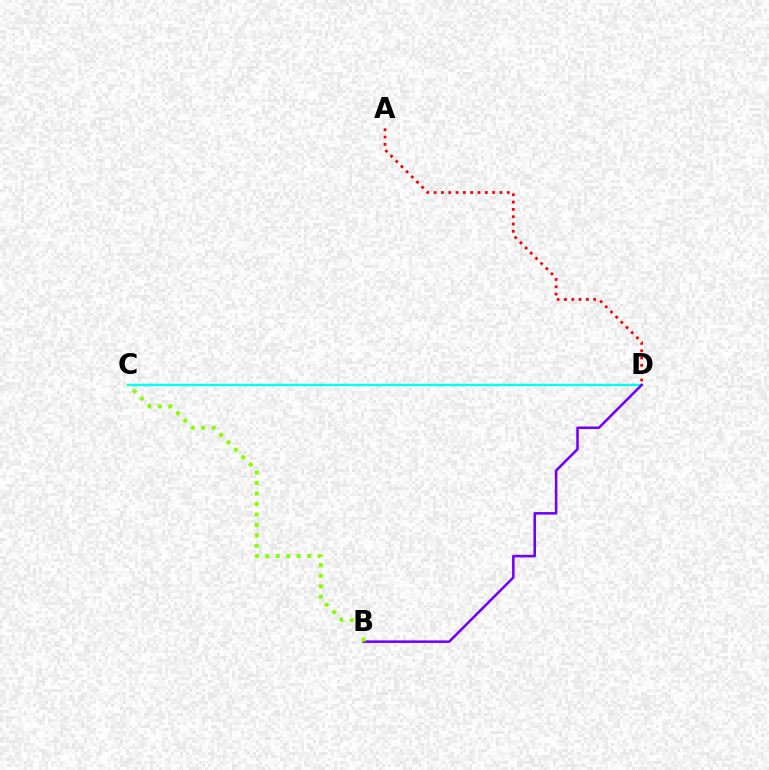{('C', 'D'): [{'color': '#00fff6', 'line_style': 'solid', 'thickness': 1.66}], ('B', 'D'): [{'color': '#7200ff', 'line_style': 'solid', 'thickness': 1.84}], ('A', 'D'): [{'color': '#ff0000', 'line_style': 'dotted', 'thickness': 1.99}], ('B', 'C'): [{'color': '#84ff00', 'line_style': 'dotted', 'thickness': 2.84}]}